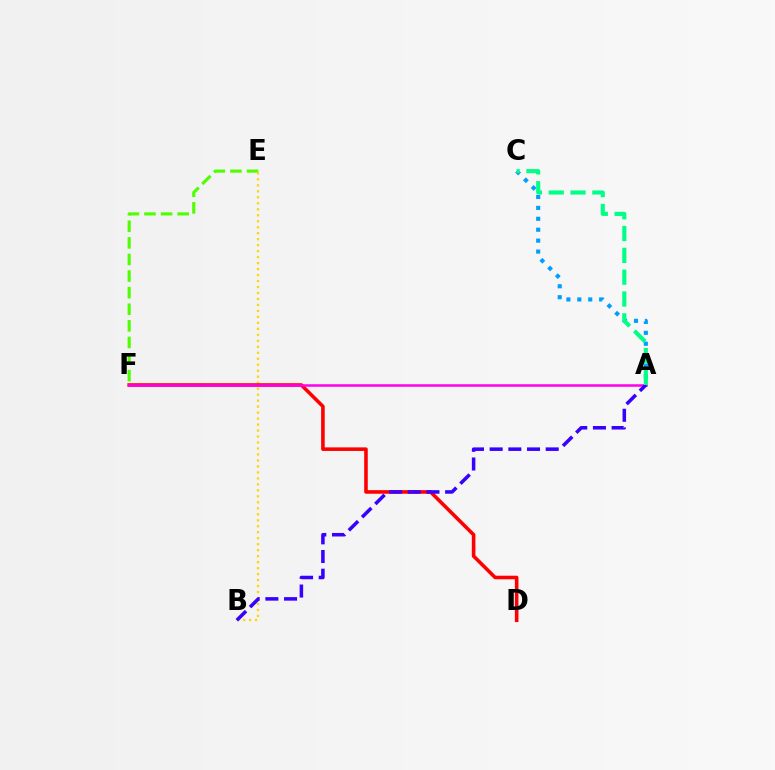{('E', 'F'): [{'color': '#4fff00', 'line_style': 'dashed', 'thickness': 2.25}], ('A', 'C'): [{'color': '#009eff', 'line_style': 'dotted', 'thickness': 2.97}, {'color': '#00ff86', 'line_style': 'dashed', 'thickness': 2.97}], ('B', 'E'): [{'color': '#ffd500', 'line_style': 'dotted', 'thickness': 1.62}], ('D', 'F'): [{'color': '#ff0000', 'line_style': 'solid', 'thickness': 2.58}], ('A', 'F'): [{'color': '#ff00ed', 'line_style': 'solid', 'thickness': 1.82}], ('A', 'B'): [{'color': '#3700ff', 'line_style': 'dashed', 'thickness': 2.54}]}